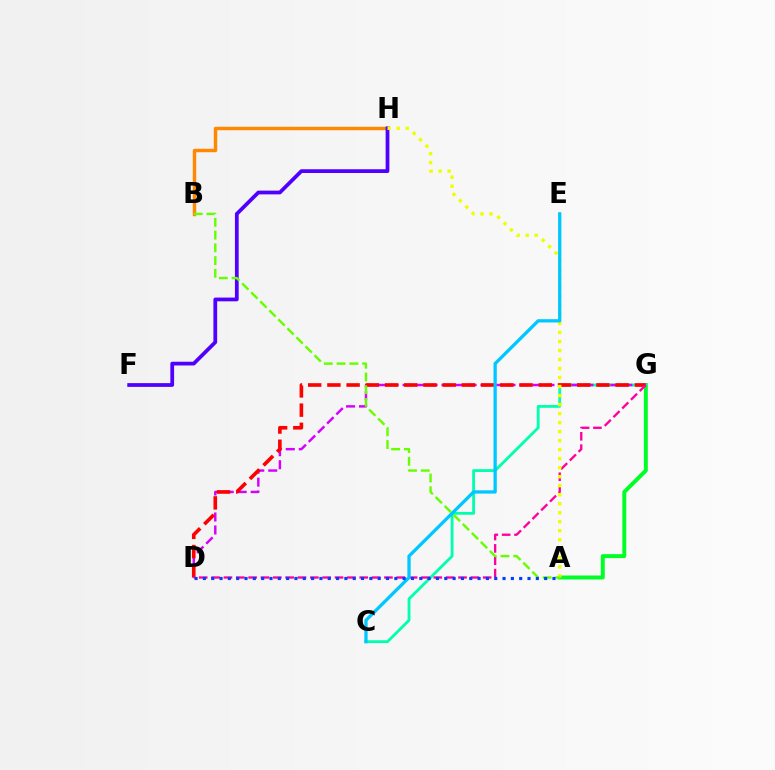{('A', 'G'): [{'color': '#00ff27', 'line_style': 'solid', 'thickness': 2.84}], ('C', 'G'): [{'color': '#00ffaf', 'line_style': 'solid', 'thickness': 2.04}], ('D', 'G'): [{'color': '#d600ff', 'line_style': 'dashed', 'thickness': 1.76}, {'color': '#ff0000', 'line_style': 'dashed', 'thickness': 2.61}, {'color': '#ff00a0', 'line_style': 'dashed', 'thickness': 1.68}], ('B', 'H'): [{'color': '#ff8800', 'line_style': 'solid', 'thickness': 2.47}], ('F', 'H'): [{'color': '#4f00ff', 'line_style': 'solid', 'thickness': 2.7}], ('A', 'H'): [{'color': '#eeff00', 'line_style': 'dotted', 'thickness': 2.45}], ('C', 'E'): [{'color': '#00c7ff', 'line_style': 'solid', 'thickness': 2.37}], ('A', 'B'): [{'color': '#66ff00', 'line_style': 'dashed', 'thickness': 1.73}], ('A', 'D'): [{'color': '#003fff', 'line_style': 'dotted', 'thickness': 2.26}]}